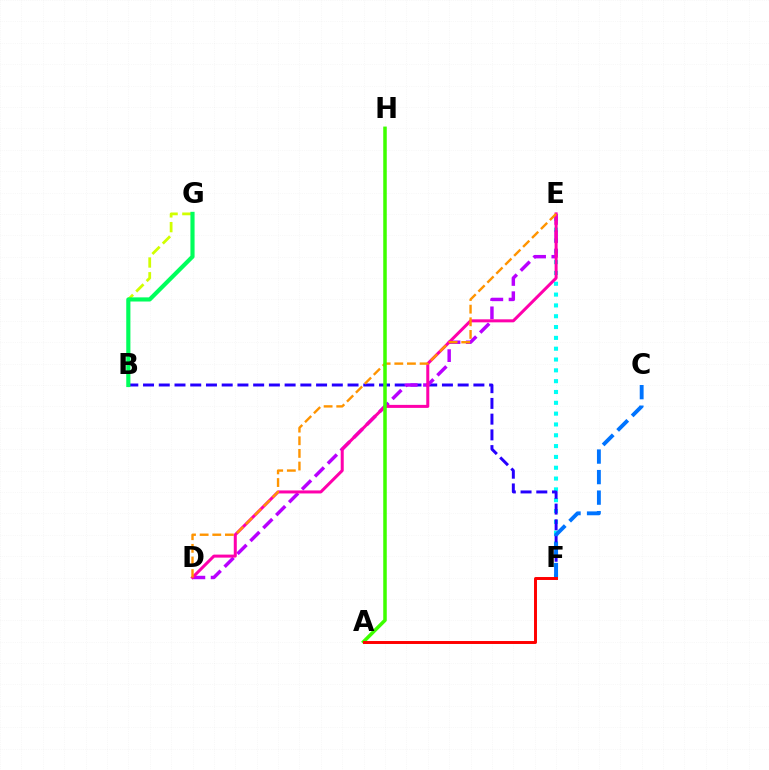{('E', 'F'): [{'color': '#00fff6', 'line_style': 'dotted', 'thickness': 2.94}], ('B', 'G'): [{'color': '#d1ff00', 'line_style': 'dashed', 'thickness': 2.0}, {'color': '#00ff5c', 'line_style': 'solid', 'thickness': 2.99}], ('B', 'F'): [{'color': '#2500ff', 'line_style': 'dashed', 'thickness': 2.14}], ('D', 'E'): [{'color': '#b900ff', 'line_style': 'dashed', 'thickness': 2.48}, {'color': '#ff00ac', 'line_style': 'solid', 'thickness': 2.17}, {'color': '#ff9400', 'line_style': 'dashed', 'thickness': 1.72}], ('C', 'F'): [{'color': '#0074ff', 'line_style': 'dashed', 'thickness': 2.79}], ('A', 'H'): [{'color': '#3dff00', 'line_style': 'solid', 'thickness': 2.54}], ('A', 'F'): [{'color': '#ff0000', 'line_style': 'solid', 'thickness': 2.13}]}